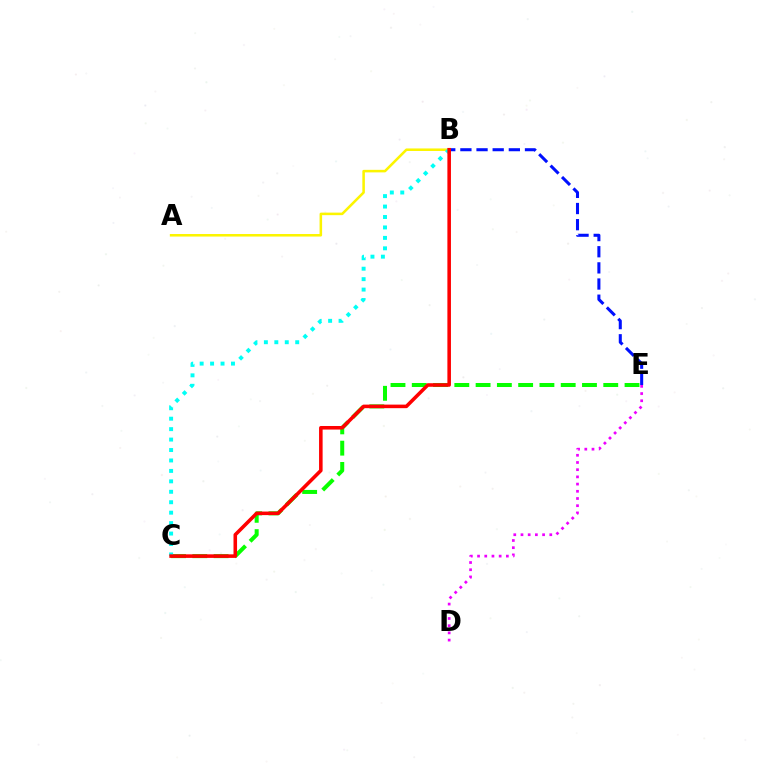{('B', 'E'): [{'color': '#0010ff', 'line_style': 'dashed', 'thickness': 2.19}], ('D', 'E'): [{'color': '#ee00ff', 'line_style': 'dotted', 'thickness': 1.96}], ('C', 'E'): [{'color': '#08ff00', 'line_style': 'dashed', 'thickness': 2.89}], ('A', 'B'): [{'color': '#fcf500', 'line_style': 'solid', 'thickness': 1.83}], ('B', 'C'): [{'color': '#00fff6', 'line_style': 'dotted', 'thickness': 2.84}, {'color': '#ff0000', 'line_style': 'solid', 'thickness': 2.57}]}